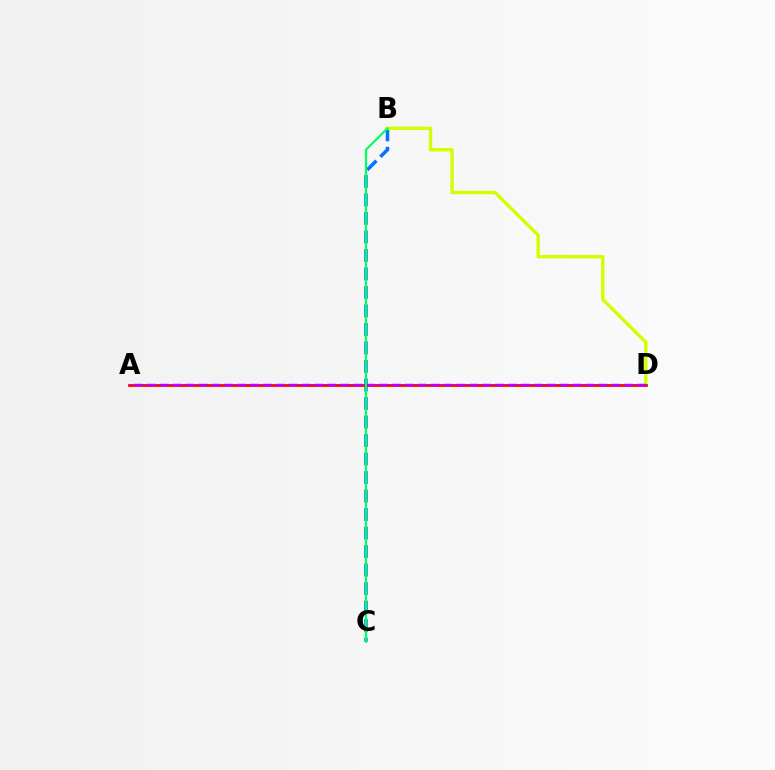{('B', 'C'): [{'color': '#0074ff', 'line_style': 'dashed', 'thickness': 2.51}, {'color': '#00ff5c', 'line_style': 'solid', 'thickness': 1.57}], ('B', 'D'): [{'color': '#d1ff00', 'line_style': 'solid', 'thickness': 2.43}], ('A', 'D'): [{'color': '#ff0000', 'line_style': 'solid', 'thickness': 1.97}, {'color': '#b900ff', 'line_style': 'dashed', 'thickness': 1.75}]}